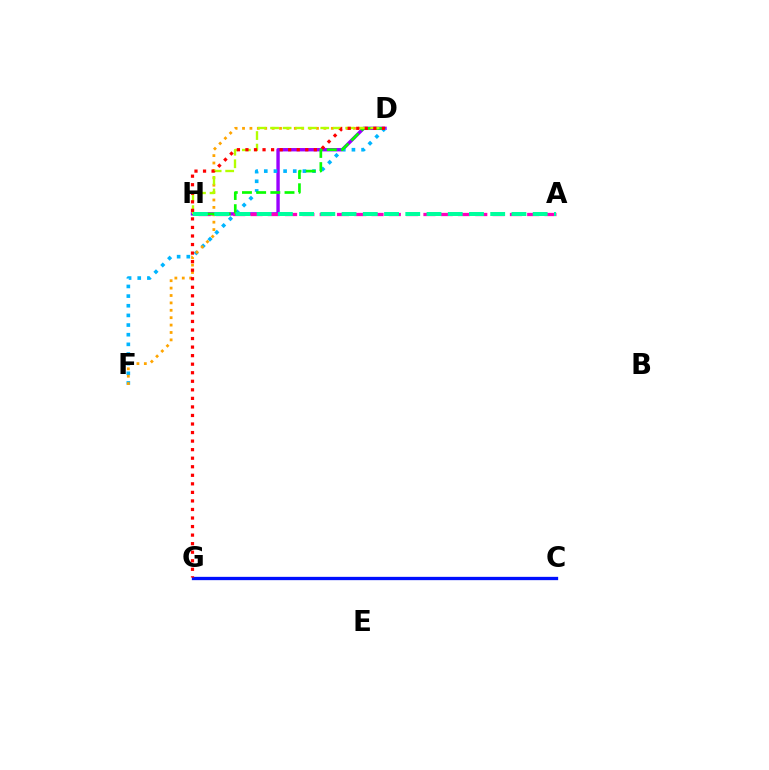{('D', 'H'): [{'color': '#9b00ff', 'line_style': 'solid', 'thickness': 2.44}, {'color': '#08ff00', 'line_style': 'dashed', 'thickness': 1.93}, {'color': '#b3ff00', 'line_style': 'dashed', 'thickness': 1.71}], ('D', 'F'): [{'color': '#00b5ff', 'line_style': 'dotted', 'thickness': 2.62}, {'color': '#ffa500', 'line_style': 'dotted', 'thickness': 2.01}], ('C', 'G'): [{'color': '#0010ff', 'line_style': 'solid', 'thickness': 2.38}], ('A', 'H'): [{'color': '#ff00bd', 'line_style': 'dashed', 'thickness': 2.35}, {'color': '#00ff9d', 'line_style': 'dashed', 'thickness': 2.88}], ('D', 'G'): [{'color': '#ff0000', 'line_style': 'dotted', 'thickness': 2.32}]}